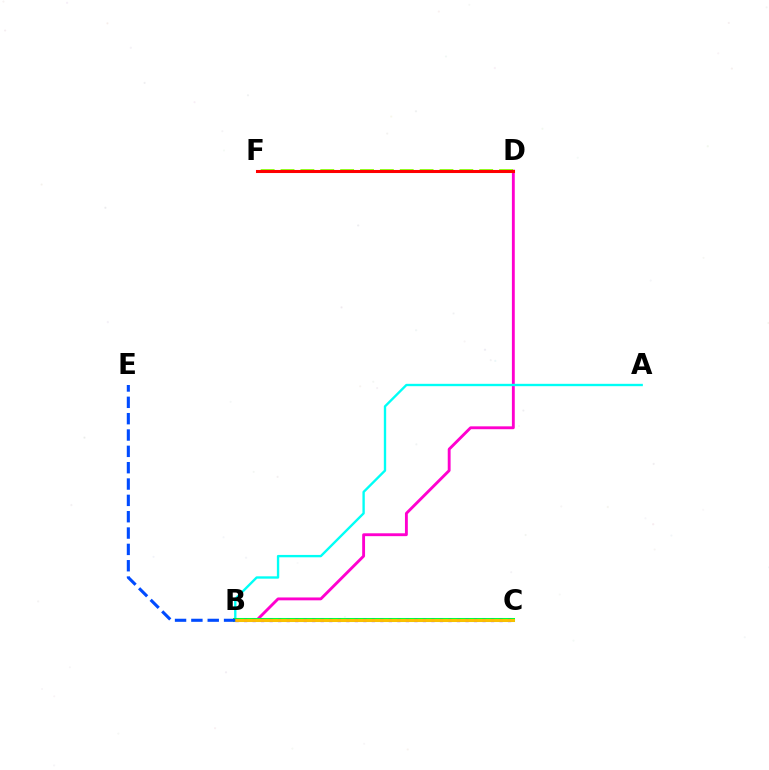{('B', 'D'): [{'color': '#ff00cf', 'line_style': 'solid', 'thickness': 2.06}], ('D', 'F'): [{'color': '#84ff00', 'line_style': 'dashed', 'thickness': 2.7}, {'color': '#ff0000', 'line_style': 'solid', 'thickness': 2.2}], ('A', 'B'): [{'color': '#00fff6', 'line_style': 'solid', 'thickness': 1.7}], ('B', 'C'): [{'color': '#00ff39', 'line_style': 'solid', 'thickness': 2.91}, {'color': '#7200ff', 'line_style': 'dotted', 'thickness': 2.31}, {'color': '#ffbd00', 'line_style': 'solid', 'thickness': 2.09}], ('B', 'E'): [{'color': '#004bff', 'line_style': 'dashed', 'thickness': 2.22}]}